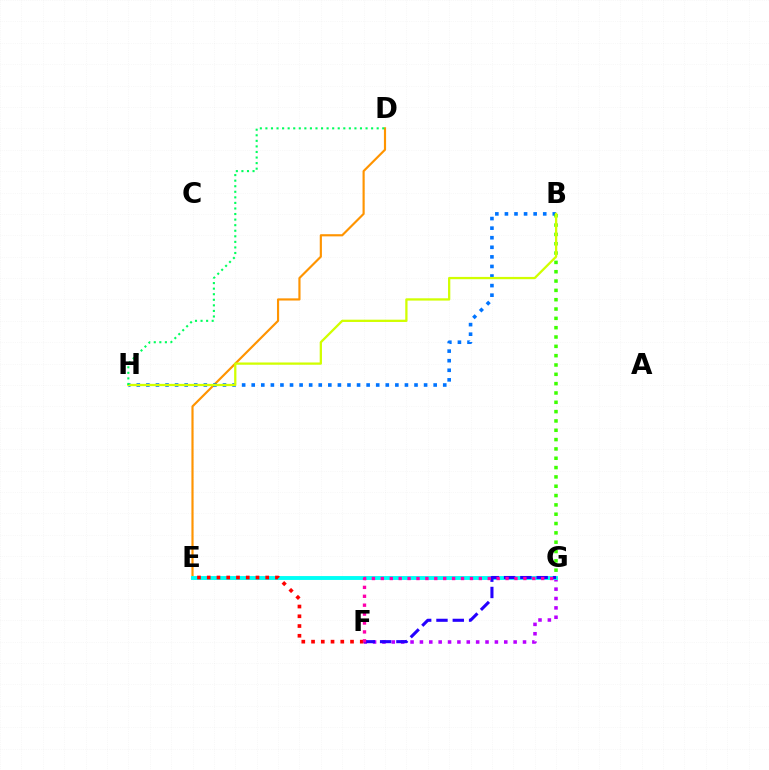{('D', 'E'): [{'color': '#ff9400', 'line_style': 'solid', 'thickness': 1.56}], ('F', 'G'): [{'color': '#b900ff', 'line_style': 'dotted', 'thickness': 2.55}, {'color': '#2500ff', 'line_style': 'dashed', 'thickness': 2.22}, {'color': '#ff00ac', 'line_style': 'dotted', 'thickness': 2.42}], ('B', 'H'): [{'color': '#0074ff', 'line_style': 'dotted', 'thickness': 2.6}, {'color': '#d1ff00', 'line_style': 'solid', 'thickness': 1.64}], ('E', 'G'): [{'color': '#00fff6', 'line_style': 'solid', 'thickness': 2.8}], ('B', 'G'): [{'color': '#3dff00', 'line_style': 'dotted', 'thickness': 2.53}], ('E', 'F'): [{'color': '#ff0000', 'line_style': 'dotted', 'thickness': 2.65}], ('D', 'H'): [{'color': '#00ff5c', 'line_style': 'dotted', 'thickness': 1.51}]}